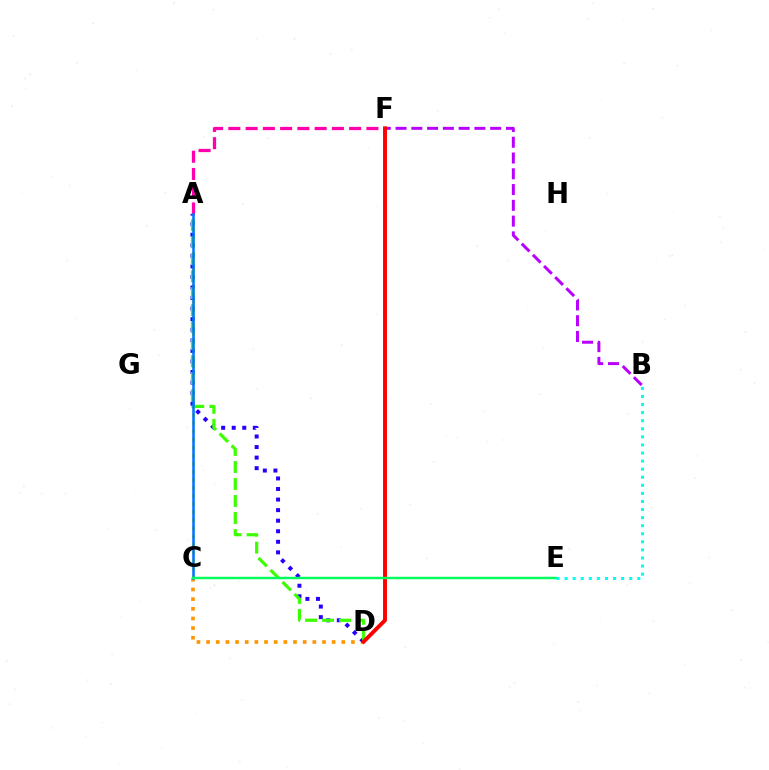{('C', 'D'): [{'color': '#ff9400', 'line_style': 'dotted', 'thickness': 2.62}], ('A', 'C'): [{'color': '#d1ff00', 'line_style': 'dotted', 'thickness': 2.2}, {'color': '#0074ff', 'line_style': 'solid', 'thickness': 1.82}], ('A', 'D'): [{'color': '#2500ff', 'line_style': 'dotted', 'thickness': 2.87}, {'color': '#3dff00', 'line_style': 'dashed', 'thickness': 2.31}], ('A', 'F'): [{'color': '#ff00ac', 'line_style': 'dashed', 'thickness': 2.34}], ('B', 'F'): [{'color': '#b900ff', 'line_style': 'dashed', 'thickness': 2.14}], ('D', 'F'): [{'color': '#ff0000', 'line_style': 'solid', 'thickness': 2.83}], ('C', 'E'): [{'color': '#00ff5c', 'line_style': 'solid', 'thickness': 1.75}], ('B', 'E'): [{'color': '#00fff6', 'line_style': 'dotted', 'thickness': 2.19}]}